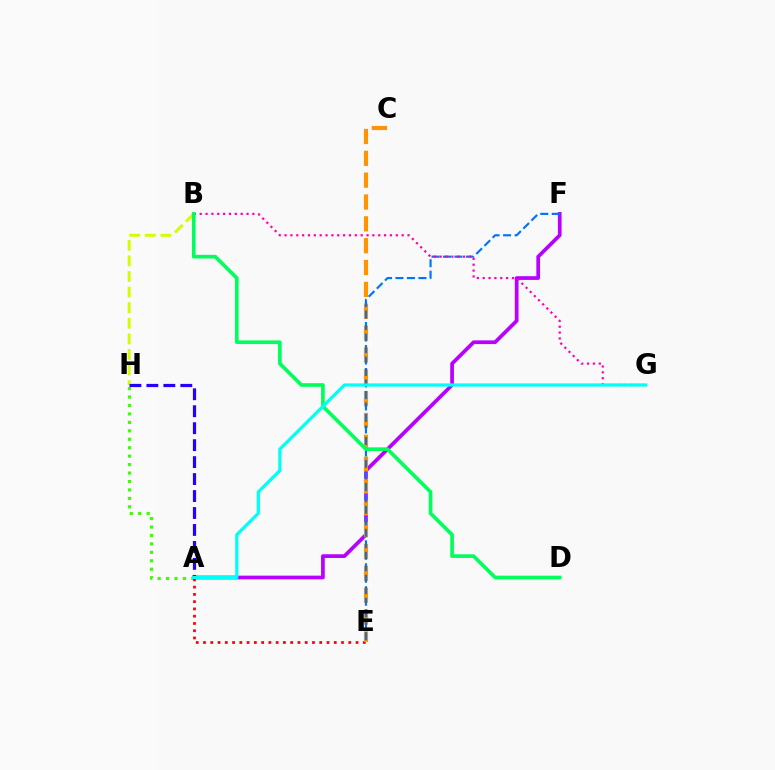{('B', 'H'): [{'color': '#d1ff00', 'line_style': 'dashed', 'thickness': 2.12}], ('A', 'F'): [{'color': '#b900ff', 'line_style': 'solid', 'thickness': 2.68}], ('A', 'H'): [{'color': '#3dff00', 'line_style': 'dotted', 'thickness': 2.29}, {'color': '#2500ff', 'line_style': 'dashed', 'thickness': 2.3}], ('A', 'E'): [{'color': '#ff0000', 'line_style': 'dotted', 'thickness': 1.97}], ('C', 'E'): [{'color': '#ff9400', 'line_style': 'dashed', 'thickness': 2.97}], ('E', 'F'): [{'color': '#0074ff', 'line_style': 'dashed', 'thickness': 1.56}], ('B', 'G'): [{'color': '#ff00ac', 'line_style': 'dotted', 'thickness': 1.59}], ('B', 'D'): [{'color': '#00ff5c', 'line_style': 'solid', 'thickness': 2.63}], ('A', 'G'): [{'color': '#00fff6', 'line_style': 'solid', 'thickness': 2.31}]}